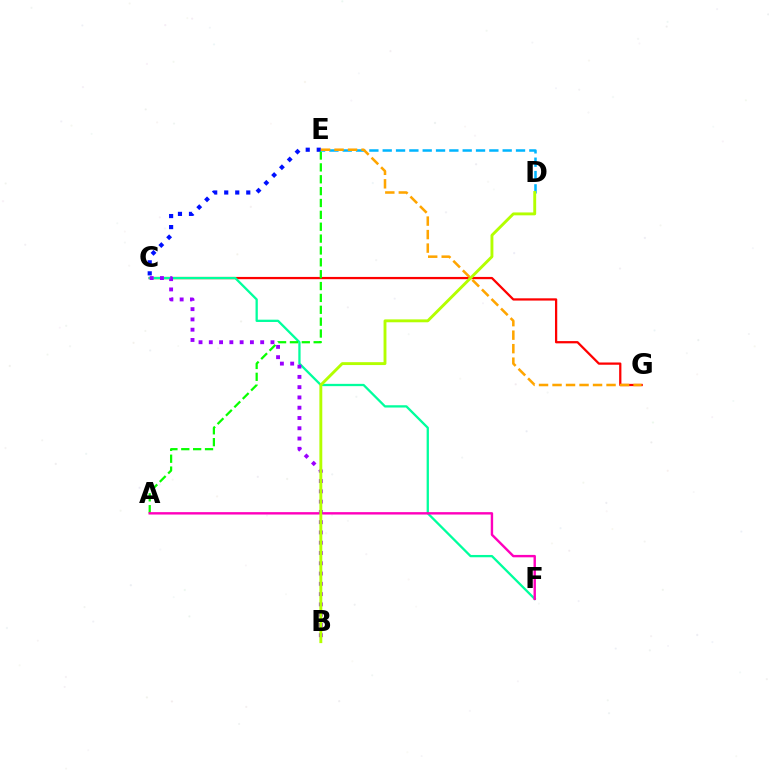{('C', 'G'): [{'color': '#ff0000', 'line_style': 'solid', 'thickness': 1.63}], ('C', 'E'): [{'color': '#0010ff', 'line_style': 'dotted', 'thickness': 3.0}], ('C', 'F'): [{'color': '#00ff9d', 'line_style': 'solid', 'thickness': 1.65}], ('A', 'E'): [{'color': '#08ff00', 'line_style': 'dashed', 'thickness': 1.61}], ('D', 'E'): [{'color': '#00b5ff', 'line_style': 'dashed', 'thickness': 1.81}], ('A', 'F'): [{'color': '#ff00bd', 'line_style': 'solid', 'thickness': 1.73}], ('B', 'C'): [{'color': '#9b00ff', 'line_style': 'dotted', 'thickness': 2.79}], ('B', 'D'): [{'color': '#b3ff00', 'line_style': 'solid', 'thickness': 2.08}], ('E', 'G'): [{'color': '#ffa500', 'line_style': 'dashed', 'thickness': 1.83}]}